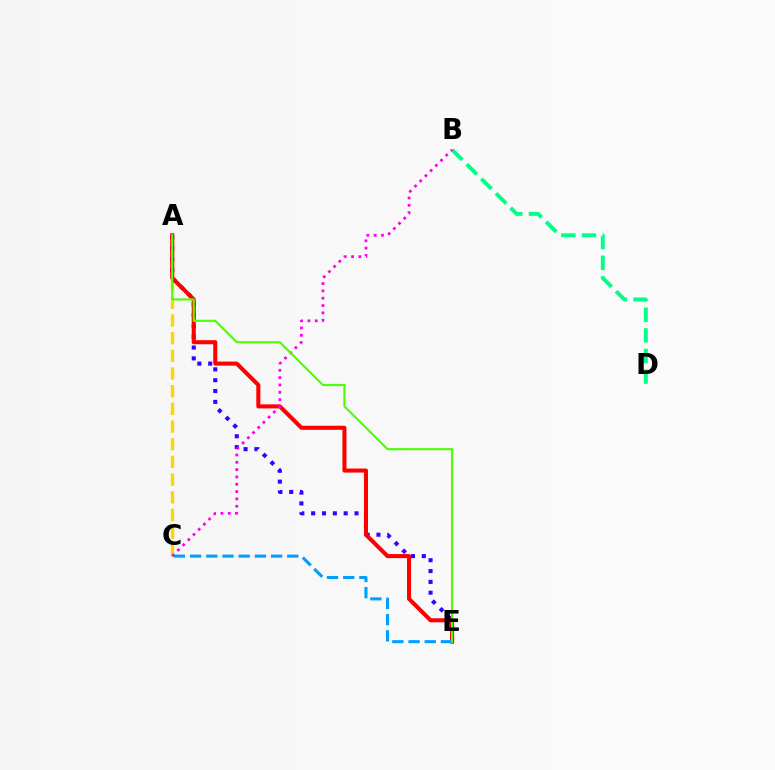{('A', 'C'): [{'color': '#ffd500', 'line_style': 'dashed', 'thickness': 2.4}], ('A', 'E'): [{'color': '#3700ff', 'line_style': 'dotted', 'thickness': 2.94}, {'color': '#ff0000', 'line_style': 'solid', 'thickness': 2.92}, {'color': '#4fff00', 'line_style': 'solid', 'thickness': 1.54}], ('B', 'D'): [{'color': '#00ff86', 'line_style': 'dashed', 'thickness': 2.8}], ('B', 'C'): [{'color': '#ff00ed', 'line_style': 'dotted', 'thickness': 1.99}], ('C', 'E'): [{'color': '#009eff', 'line_style': 'dashed', 'thickness': 2.2}]}